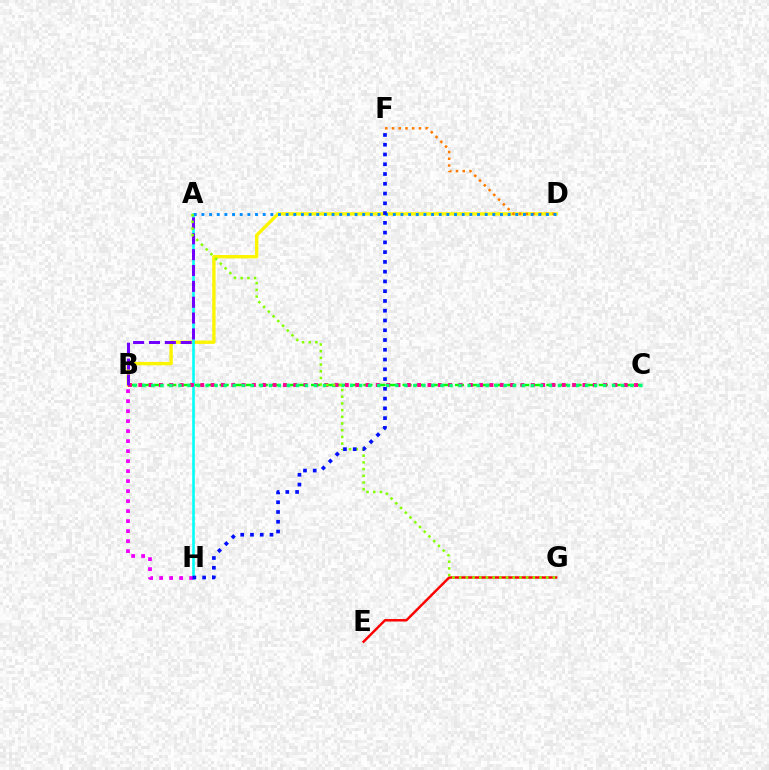{('B', 'D'): [{'color': '#fcf500', 'line_style': 'solid', 'thickness': 2.42}], ('B', 'C'): [{'color': '#08ff00', 'line_style': 'dashed', 'thickness': 1.78}, {'color': '#ff0094', 'line_style': 'dotted', 'thickness': 2.81}, {'color': '#00ff74', 'line_style': 'dotted', 'thickness': 2.45}], ('A', 'H'): [{'color': '#00fff6', 'line_style': 'solid', 'thickness': 1.84}], ('B', 'H'): [{'color': '#ee00ff', 'line_style': 'dotted', 'thickness': 2.72}], ('E', 'G'): [{'color': '#ff0000', 'line_style': 'solid', 'thickness': 1.76}], ('A', 'B'): [{'color': '#7200ff', 'line_style': 'dashed', 'thickness': 2.15}], ('D', 'F'): [{'color': '#ff7c00', 'line_style': 'dotted', 'thickness': 1.83}], ('A', 'D'): [{'color': '#008cff', 'line_style': 'dotted', 'thickness': 2.08}], ('A', 'G'): [{'color': '#84ff00', 'line_style': 'dotted', 'thickness': 1.82}], ('F', 'H'): [{'color': '#0010ff', 'line_style': 'dotted', 'thickness': 2.65}]}